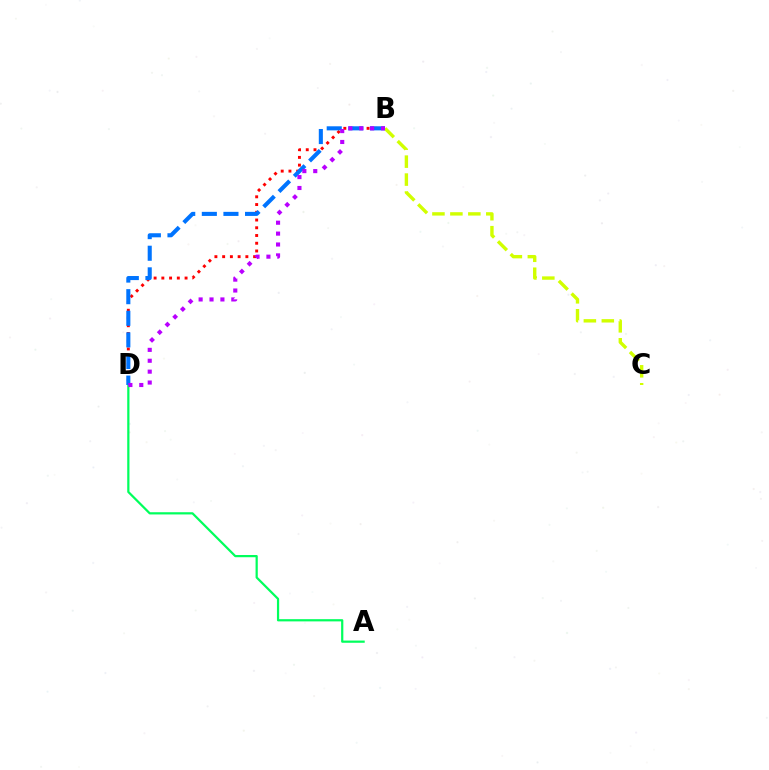{('A', 'D'): [{'color': '#00ff5c', 'line_style': 'solid', 'thickness': 1.6}], ('B', 'D'): [{'color': '#ff0000', 'line_style': 'dotted', 'thickness': 2.1}, {'color': '#0074ff', 'line_style': 'dashed', 'thickness': 2.94}, {'color': '#b900ff', 'line_style': 'dotted', 'thickness': 2.96}], ('B', 'C'): [{'color': '#d1ff00', 'line_style': 'dashed', 'thickness': 2.44}]}